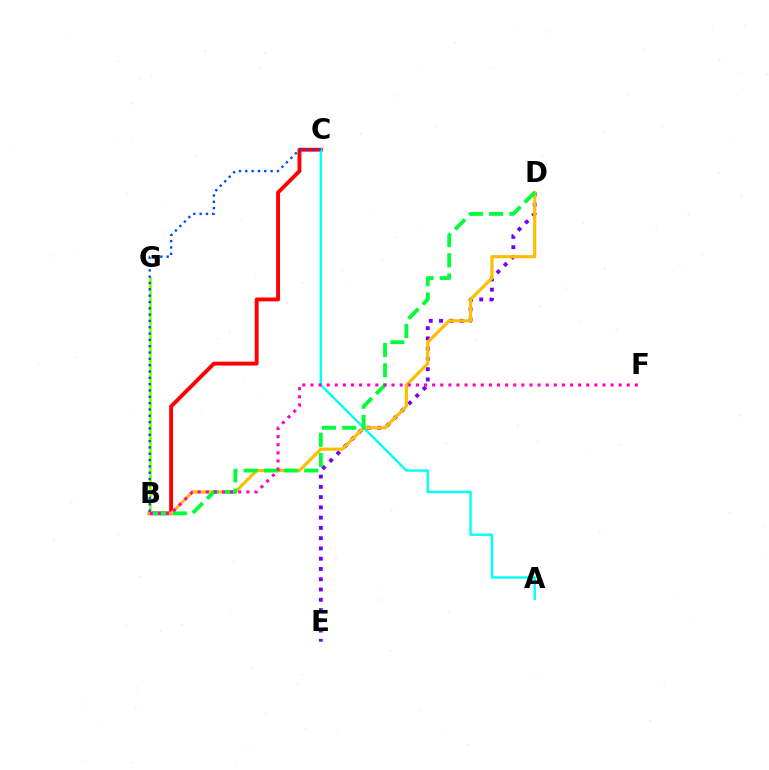{('B', 'C'): [{'color': '#ff0000', 'line_style': 'solid', 'thickness': 2.79}, {'color': '#004bff', 'line_style': 'dotted', 'thickness': 1.72}], ('B', 'G'): [{'color': '#84ff00', 'line_style': 'solid', 'thickness': 1.85}], ('A', 'C'): [{'color': '#00fff6', 'line_style': 'solid', 'thickness': 1.72}], ('D', 'E'): [{'color': '#7200ff', 'line_style': 'dotted', 'thickness': 2.79}], ('B', 'D'): [{'color': '#ffbd00', 'line_style': 'solid', 'thickness': 2.26}, {'color': '#00ff39', 'line_style': 'dashed', 'thickness': 2.74}], ('B', 'F'): [{'color': '#ff00cf', 'line_style': 'dotted', 'thickness': 2.2}]}